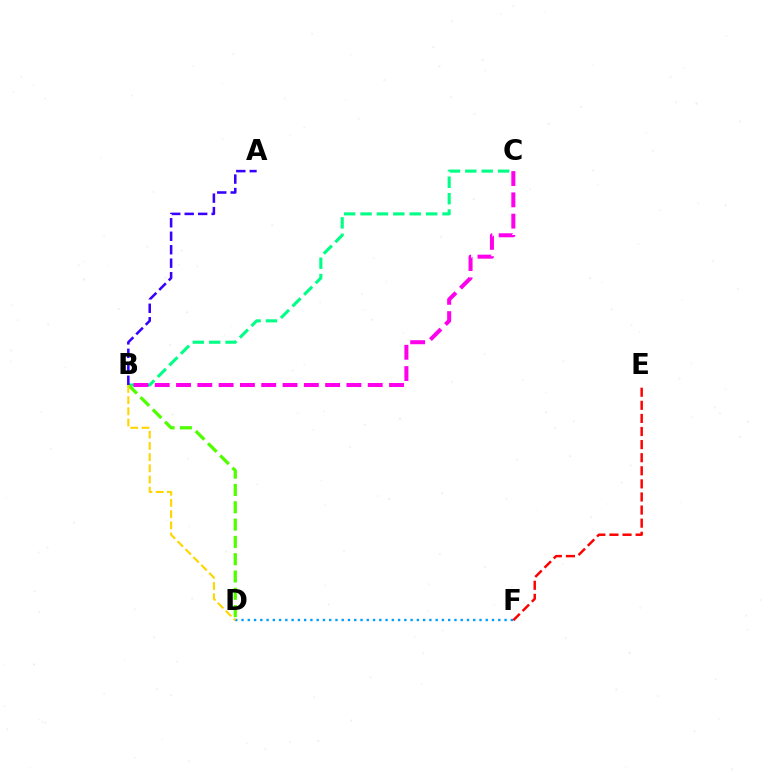{('B', 'C'): [{'color': '#00ff86', 'line_style': 'dashed', 'thickness': 2.23}, {'color': '#ff00ed', 'line_style': 'dashed', 'thickness': 2.89}], ('D', 'F'): [{'color': '#009eff', 'line_style': 'dotted', 'thickness': 1.7}], ('E', 'F'): [{'color': '#ff0000', 'line_style': 'dashed', 'thickness': 1.78}], ('B', 'D'): [{'color': '#4fff00', 'line_style': 'dashed', 'thickness': 2.35}, {'color': '#ffd500', 'line_style': 'dashed', 'thickness': 1.52}], ('A', 'B'): [{'color': '#3700ff', 'line_style': 'dashed', 'thickness': 1.83}]}